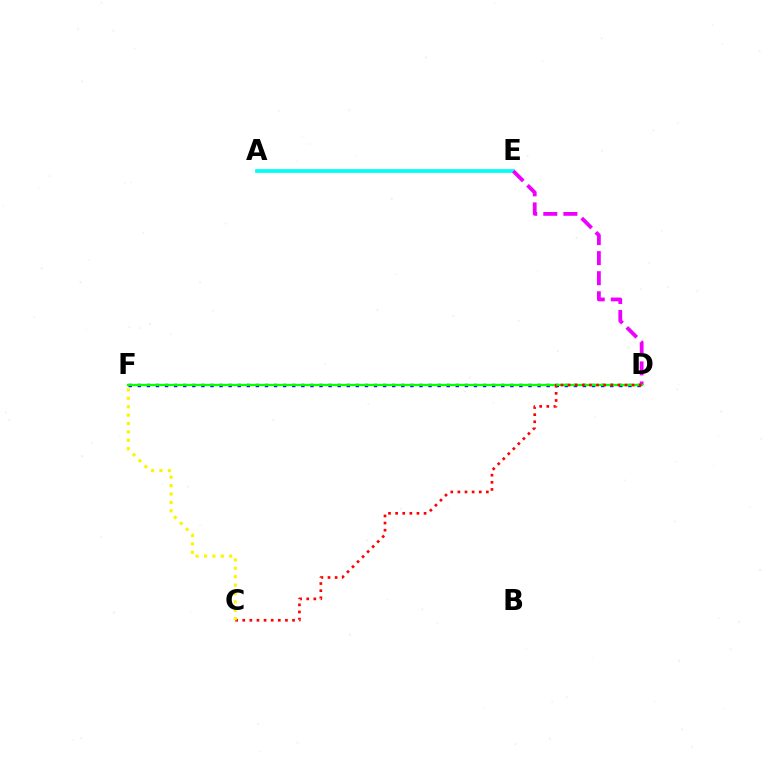{('A', 'E'): [{'color': '#00fff6', 'line_style': 'solid', 'thickness': 2.69}], ('D', 'F'): [{'color': '#0010ff', 'line_style': 'dotted', 'thickness': 2.47}, {'color': '#08ff00', 'line_style': 'solid', 'thickness': 1.64}], ('D', 'E'): [{'color': '#ee00ff', 'line_style': 'dashed', 'thickness': 2.73}], ('C', 'D'): [{'color': '#ff0000', 'line_style': 'dotted', 'thickness': 1.93}], ('C', 'F'): [{'color': '#fcf500', 'line_style': 'dotted', 'thickness': 2.28}]}